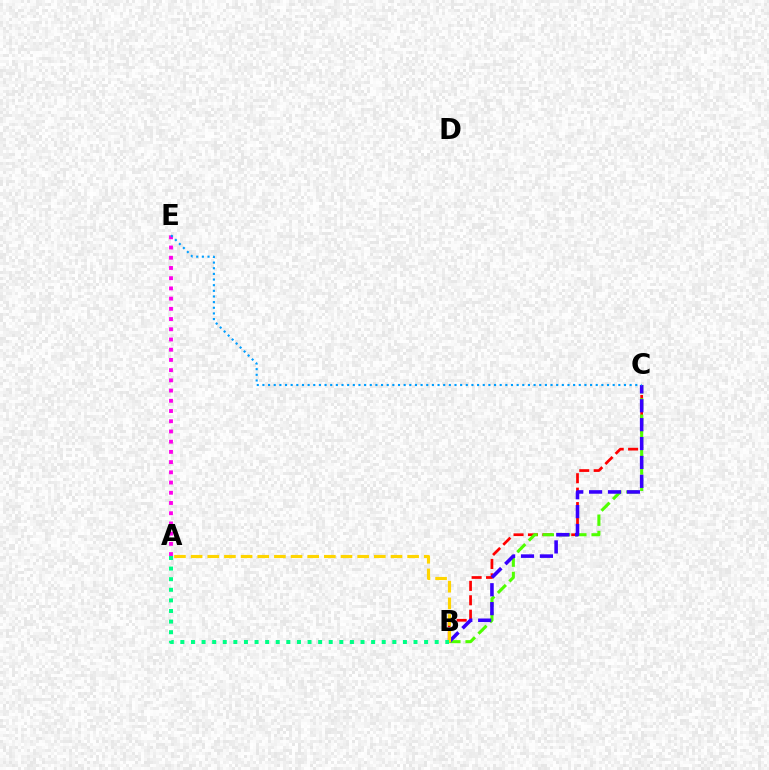{('B', 'C'): [{'color': '#ff0000', 'line_style': 'dashed', 'thickness': 1.96}, {'color': '#4fff00', 'line_style': 'dashed', 'thickness': 2.21}, {'color': '#3700ff', 'line_style': 'dashed', 'thickness': 2.57}], ('A', 'E'): [{'color': '#ff00ed', 'line_style': 'dotted', 'thickness': 2.78}], ('A', 'B'): [{'color': '#ffd500', 'line_style': 'dashed', 'thickness': 2.26}, {'color': '#00ff86', 'line_style': 'dotted', 'thickness': 2.88}], ('C', 'E'): [{'color': '#009eff', 'line_style': 'dotted', 'thickness': 1.53}]}